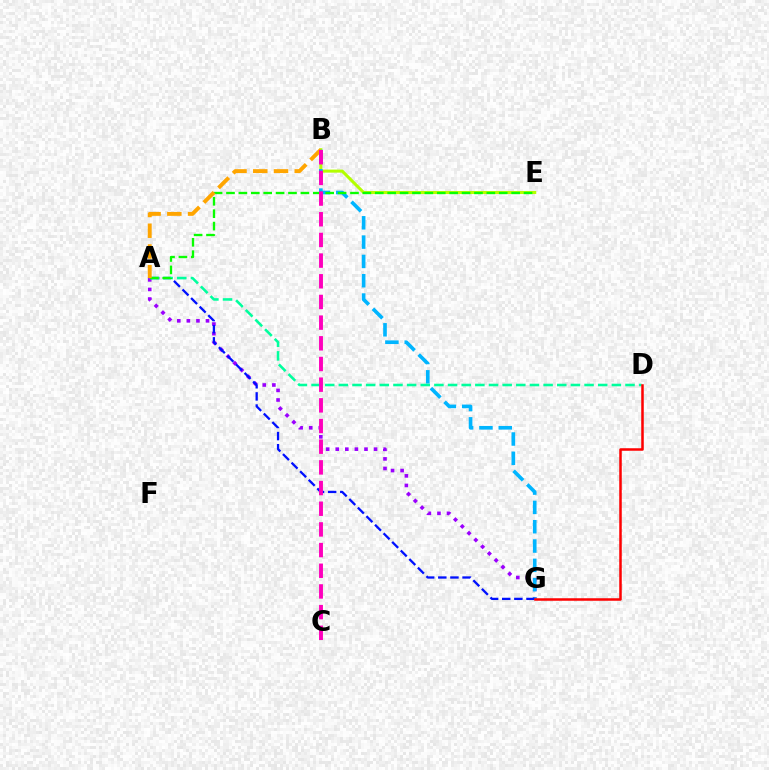{('A', 'G'): [{'color': '#9b00ff', 'line_style': 'dotted', 'thickness': 2.6}, {'color': '#0010ff', 'line_style': 'dashed', 'thickness': 1.65}], ('B', 'E'): [{'color': '#b3ff00', 'line_style': 'solid', 'thickness': 2.2}], ('B', 'G'): [{'color': '#00b5ff', 'line_style': 'dashed', 'thickness': 2.62}], ('A', 'D'): [{'color': '#00ff9d', 'line_style': 'dashed', 'thickness': 1.85}], ('A', 'E'): [{'color': '#08ff00', 'line_style': 'dashed', 'thickness': 1.68}], ('D', 'G'): [{'color': '#ff0000', 'line_style': 'solid', 'thickness': 1.81}], ('A', 'B'): [{'color': '#ffa500', 'line_style': 'dashed', 'thickness': 2.82}], ('B', 'C'): [{'color': '#ff00bd', 'line_style': 'dashed', 'thickness': 2.81}]}